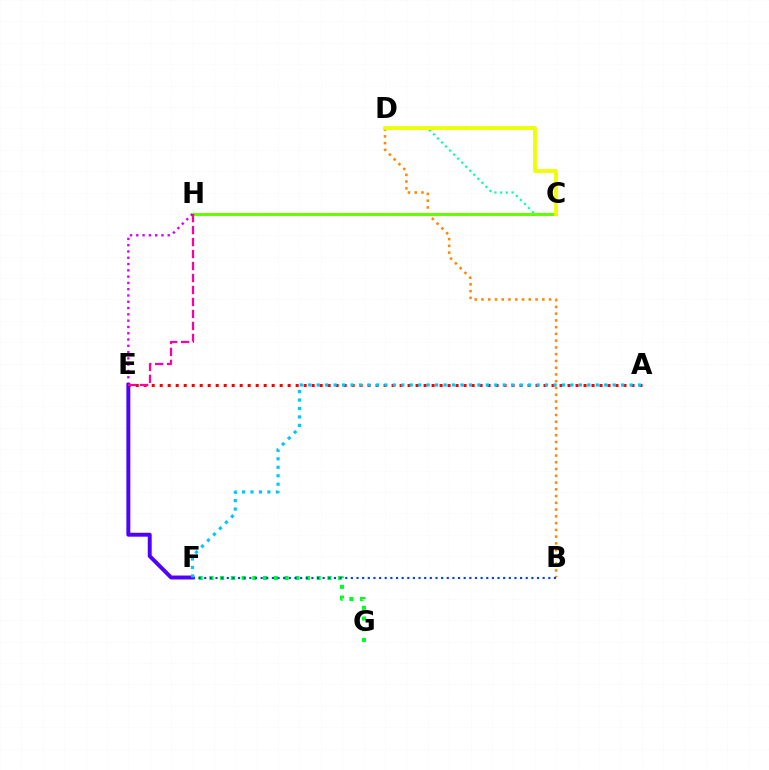{('E', 'H'): [{'color': '#d600ff', 'line_style': 'dotted', 'thickness': 1.71}, {'color': '#ff00a0', 'line_style': 'dashed', 'thickness': 1.63}], ('F', 'G'): [{'color': '#00ff27', 'line_style': 'dotted', 'thickness': 2.92}], ('B', 'D'): [{'color': '#ff8800', 'line_style': 'dotted', 'thickness': 1.84}], ('A', 'E'): [{'color': '#ff0000', 'line_style': 'dotted', 'thickness': 2.17}], ('E', 'F'): [{'color': '#4f00ff', 'line_style': 'solid', 'thickness': 2.83}], ('C', 'D'): [{'color': '#00ffaf', 'line_style': 'dotted', 'thickness': 1.55}, {'color': '#eeff00', 'line_style': 'solid', 'thickness': 2.72}], ('B', 'F'): [{'color': '#003fff', 'line_style': 'dotted', 'thickness': 1.53}], ('C', 'H'): [{'color': '#66ff00', 'line_style': 'solid', 'thickness': 2.16}], ('A', 'F'): [{'color': '#00c7ff', 'line_style': 'dotted', 'thickness': 2.3}]}